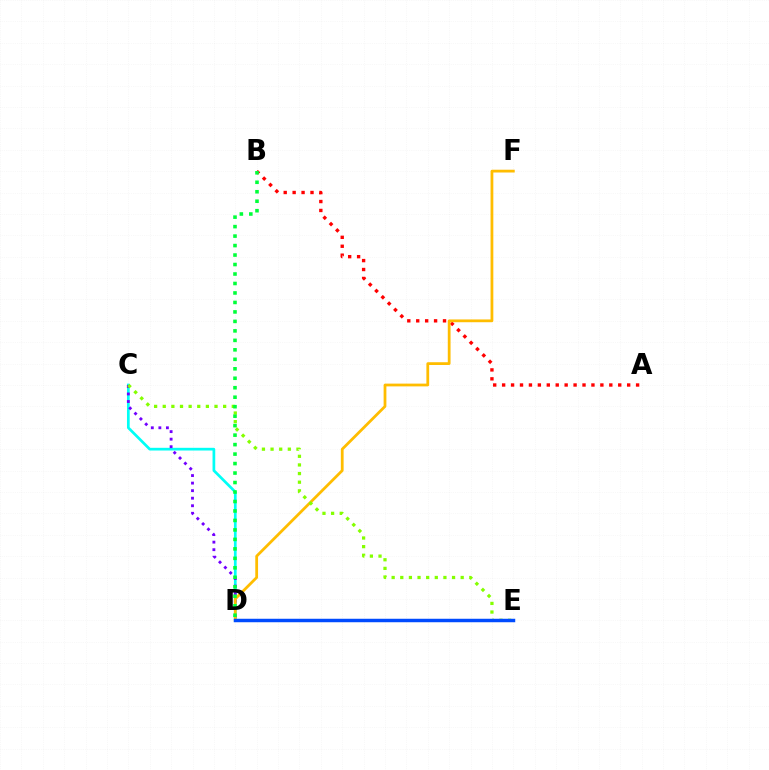{('C', 'D'): [{'color': '#00fff6', 'line_style': 'solid', 'thickness': 1.95}, {'color': '#7200ff', 'line_style': 'dotted', 'thickness': 2.05}], ('A', 'B'): [{'color': '#ff0000', 'line_style': 'dotted', 'thickness': 2.43}], ('D', 'E'): [{'color': '#ff00cf', 'line_style': 'dashed', 'thickness': 1.91}, {'color': '#004bff', 'line_style': 'solid', 'thickness': 2.5}], ('D', 'F'): [{'color': '#ffbd00', 'line_style': 'solid', 'thickness': 2.0}], ('C', 'E'): [{'color': '#84ff00', 'line_style': 'dotted', 'thickness': 2.34}], ('B', 'D'): [{'color': '#00ff39', 'line_style': 'dotted', 'thickness': 2.58}]}